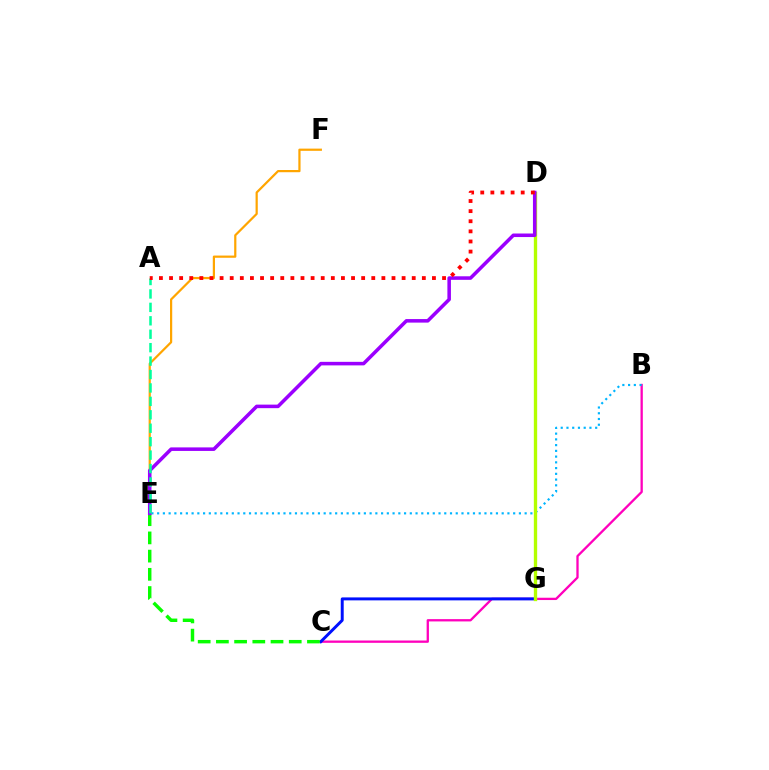{('B', 'C'): [{'color': '#ff00bd', 'line_style': 'solid', 'thickness': 1.66}], ('C', 'G'): [{'color': '#0010ff', 'line_style': 'solid', 'thickness': 2.13}], ('E', 'F'): [{'color': '#ffa500', 'line_style': 'solid', 'thickness': 1.6}], ('B', 'E'): [{'color': '#00b5ff', 'line_style': 'dotted', 'thickness': 1.56}], ('D', 'G'): [{'color': '#b3ff00', 'line_style': 'solid', 'thickness': 2.4}], ('C', 'E'): [{'color': '#08ff00', 'line_style': 'dashed', 'thickness': 2.47}], ('D', 'E'): [{'color': '#9b00ff', 'line_style': 'solid', 'thickness': 2.55}], ('A', 'E'): [{'color': '#00ff9d', 'line_style': 'dashed', 'thickness': 1.82}], ('A', 'D'): [{'color': '#ff0000', 'line_style': 'dotted', 'thickness': 2.75}]}